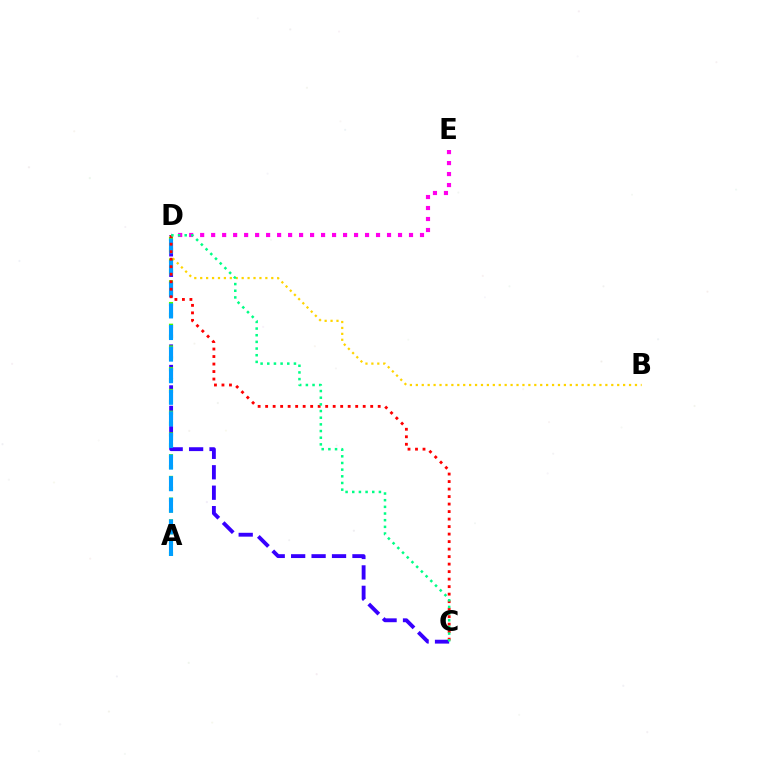{('B', 'D'): [{'color': '#ffd500', 'line_style': 'dotted', 'thickness': 1.61}], ('C', 'D'): [{'color': '#3700ff', 'line_style': 'dashed', 'thickness': 2.78}, {'color': '#ff0000', 'line_style': 'dotted', 'thickness': 2.04}, {'color': '#00ff86', 'line_style': 'dotted', 'thickness': 1.81}], ('D', 'E'): [{'color': '#ff00ed', 'line_style': 'dotted', 'thickness': 2.99}], ('A', 'D'): [{'color': '#4fff00', 'line_style': 'dotted', 'thickness': 2.95}, {'color': '#009eff', 'line_style': 'dashed', 'thickness': 2.93}]}